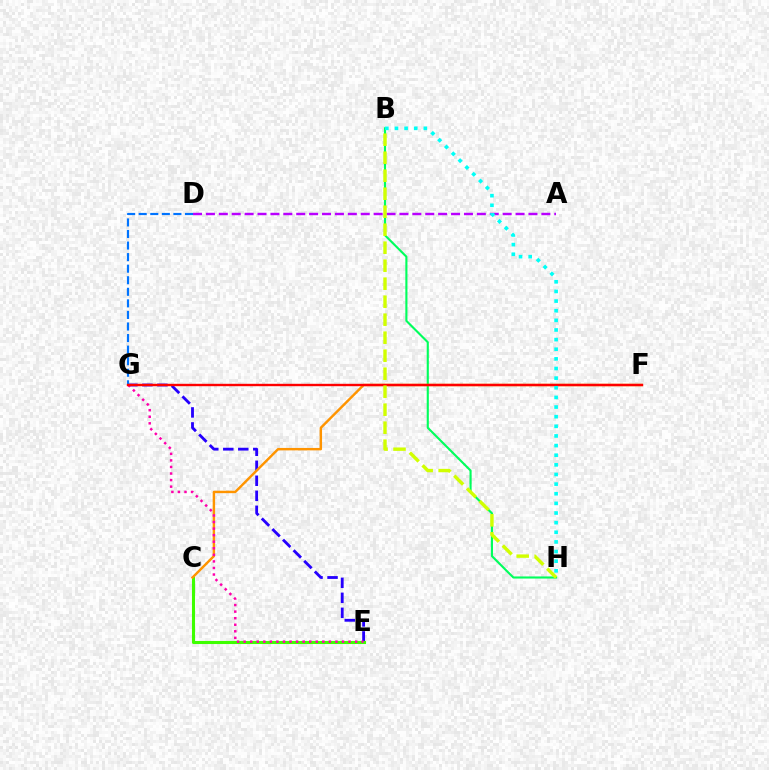{('E', 'G'): [{'color': '#2500ff', 'line_style': 'dashed', 'thickness': 2.04}, {'color': '#ff00ac', 'line_style': 'dotted', 'thickness': 1.78}], ('B', 'H'): [{'color': '#00ff5c', 'line_style': 'solid', 'thickness': 1.53}, {'color': '#00fff6', 'line_style': 'dotted', 'thickness': 2.62}, {'color': '#d1ff00', 'line_style': 'dashed', 'thickness': 2.45}], ('C', 'E'): [{'color': '#3dff00', 'line_style': 'solid', 'thickness': 2.21}], ('D', 'G'): [{'color': '#0074ff', 'line_style': 'dashed', 'thickness': 1.57}], ('C', 'F'): [{'color': '#ff9400', 'line_style': 'solid', 'thickness': 1.75}], ('F', 'G'): [{'color': '#ff0000', 'line_style': 'solid', 'thickness': 1.72}], ('A', 'D'): [{'color': '#b900ff', 'line_style': 'dashed', 'thickness': 1.75}]}